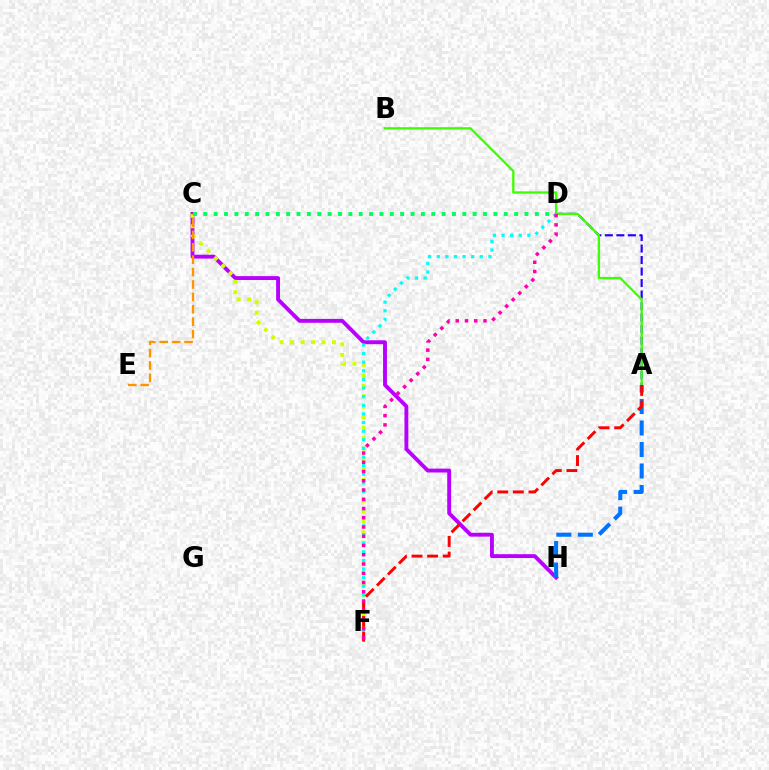{('C', 'H'): [{'color': '#b900ff', 'line_style': 'solid', 'thickness': 2.79}], ('A', 'D'): [{'color': '#2500ff', 'line_style': 'dashed', 'thickness': 1.56}], ('A', 'H'): [{'color': '#0074ff', 'line_style': 'dashed', 'thickness': 2.92}], ('C', 'F'): [{'color': '#d1ff00', 'line_style': 'dotted', 'thickness': 2.84}], ('C', 'E'): [{'color': '#ff9400', 'line_style': 'dashed', 'thickness': 1.68}], ('D', 'F'): [{'color': '#00fff6', 'line_style': 'dotted', 'thickness': 2.34}, {'color': '#ff00ac', 'line_style': 'dotted', 'thickness': 2.51}], ('A', 'B'): [{'color': '#3dff00', 'line_style': 'solid', 'thickness': 1.67}], ('A', 'F'): [{'color': '#ff0000', 'line_style': 'dashed', 'thickness': 2.12}], ('C', 'D'): [{'color': '#00ff5c', 'line_style': 'dotted', 'thickness': 2.81}]}